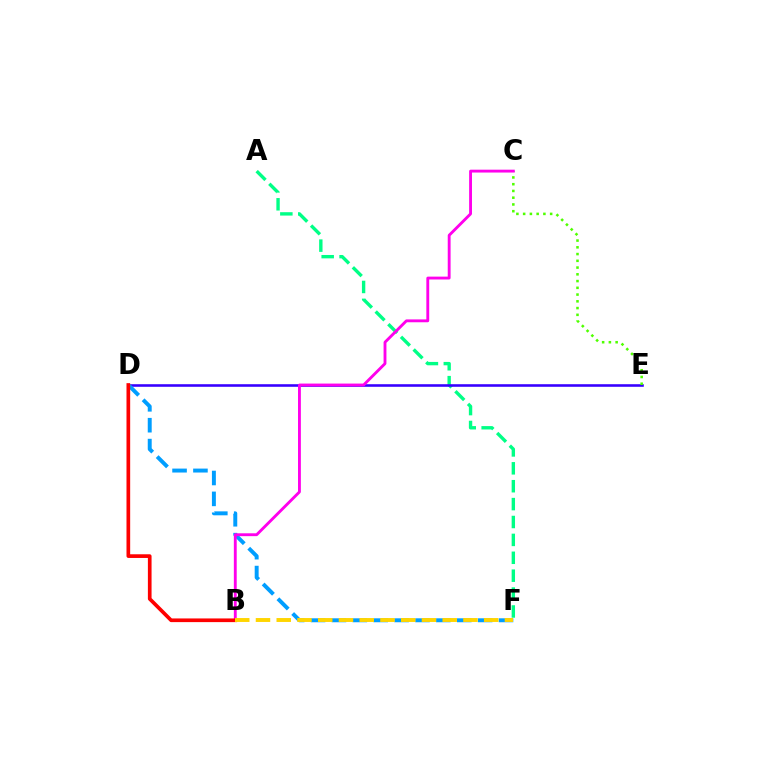{('A', 'F'): [{'color': '#00ff86', 'line_style': 'dashed', 'thickness': 2.43}], ('D', 'E'): [{'color': '#3700ff', 'line_style': 'solid', 'thickness': 1.86}], ('D', 'F'): [{'color': '#009eff', 'line_style': 'dashed', 'thickness': 2.84}], ('C', 'E'): [{'color': '#4fff00', 'line_style': 'dotted', 'thickness': 1.83}], ('B', 'C'): [{'color': '#ff00ed', 'line_style': 'solid', 'thickness': 2.06}], ('B', 'D'): [{'color': '#ff0000', 'line_style': 'solid', 'thickness': 2.65}], ('B', 'F'): [{'color': '#ffd500', 'line_style': 'dashed', 'thickness': 2.82}]}